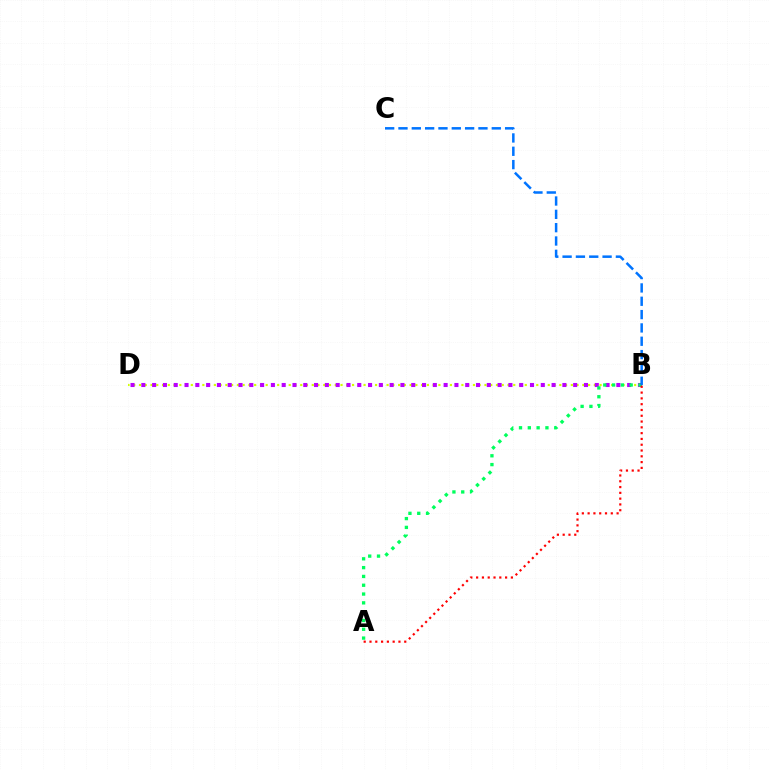{('B', 'D'): [{'color': '#d1ff00', 'line_style': 'dotted', 'thickness': 1.56}, {'color': '#b900ff', 'line_style': 'dotted', 'thickness': 2.93}], ('A', 'B'): [{'color': '#00ff5c', 'line_style': 'dotted', 'thickness': 2.39}, {'color': '#ff0000', 'line_style': 'dotted', 'thickness': 1.57}], ('B', 'C'): [{'color': '#0074ff', 'line_style': 'dashed', 'thickness': 1.81}]}